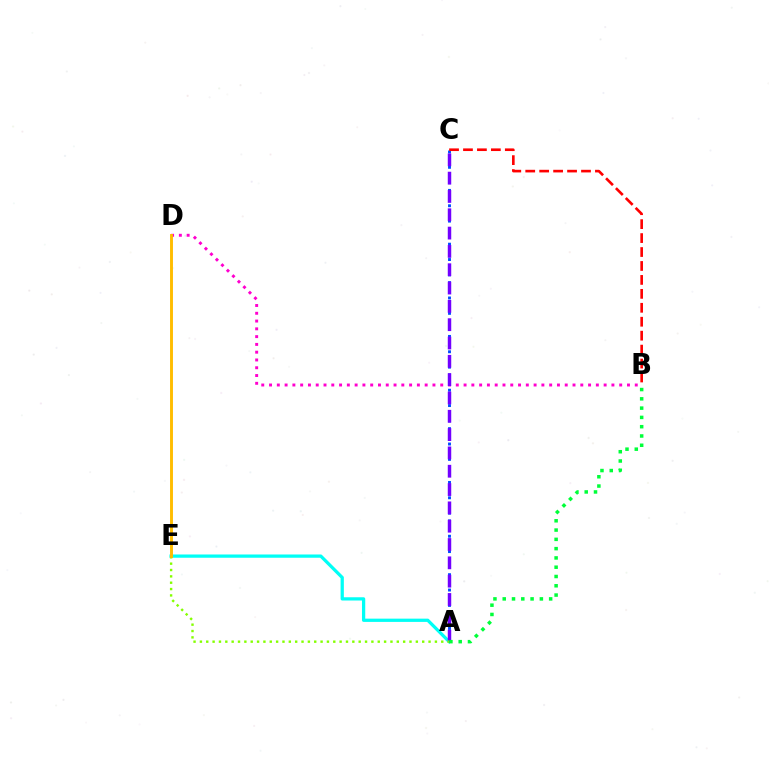{('A', 'E'): [{'color': '#00fff6', 'line_style': 'solid', 'thickness': 2.35}, {'color': '#84ff00', 'line_style': 'dotted', 'thickness': 1.73}], ('A', 'C'): [{'color': '#004bff', 'line_style': 'dotted', 'thickness': 2.09}, {'color': '#7200ff', 'line_style': 'dashed', 'thickness': 2.49}], ('B', 'C'): [{'color': '#ff0000', 'line_style': 'dashed', 'thickness': 1.89}], ('B', 'D'): [{'color': '#ff00cf', 'line_style': 'dotted', 'thickness': 2.11}], ('D', 'E'): [{'color': '#ffbd00', 'line_style': 'solid', 'thickness': 2.1}], ('A', 'B'): [{'color': '#00ff39', 'line_style': 'dotted', 'thickness': 2.52}]}